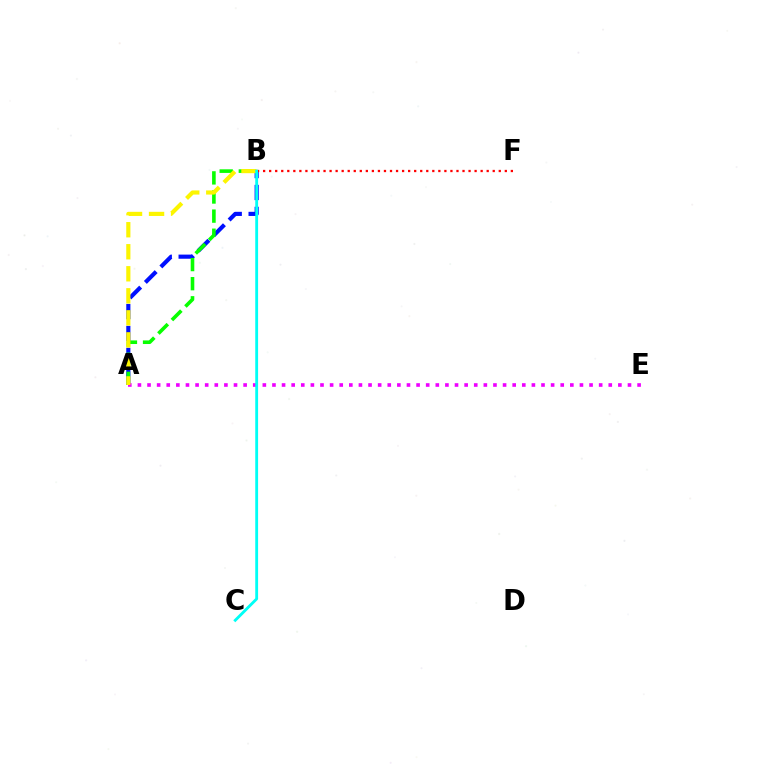{('A', 'B'): [{'color': '#0010ff', 'line_style': 'dashed', 'thickness': 2.98}, {'color': '#08ff00', 'line_style': 'dashed', 'thickness': 2.6}, {'color': '#fcf500', 'line_style': 'dashed', 'thickness': 2.99}], ('B', 'F'): [{'color': '#ff0000', 'line_style': 'dotted', 'thickness': 1.64}], ('A', 'E'): [{'color': '#ee00ff', 'line_style': 'dotted', 'thickness': 2.61}], ('B', 'C'): [{'color': '#00fff6', 'line_style': 'solid', 'thickness': 2.05}]}